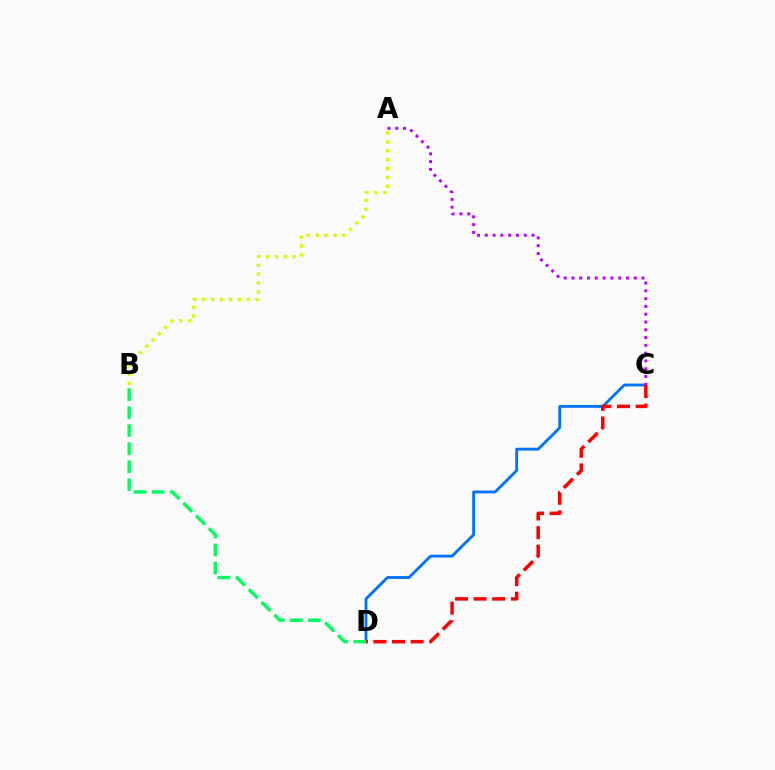{('C', 'D'): [{'color': '#0074ff', 'line_style': 'solid', 'thickness': 2.05}, {'color': '#ff0000', 'line_style': 'dashed', 'thickness': 2.53}], ('A', 'B'): [{'color': '#d1ff00', 'line_style': 'dotted', 'thickness': 2.41}], ('B', 'D'): [{'color': '#00ff5c', 'line_style': 'dashed', 'thickness': 2.45}], ('A', 'C'): [{'color': '#b900ff', 'line_style': 'dotted', 'thickness': 2.12}]}